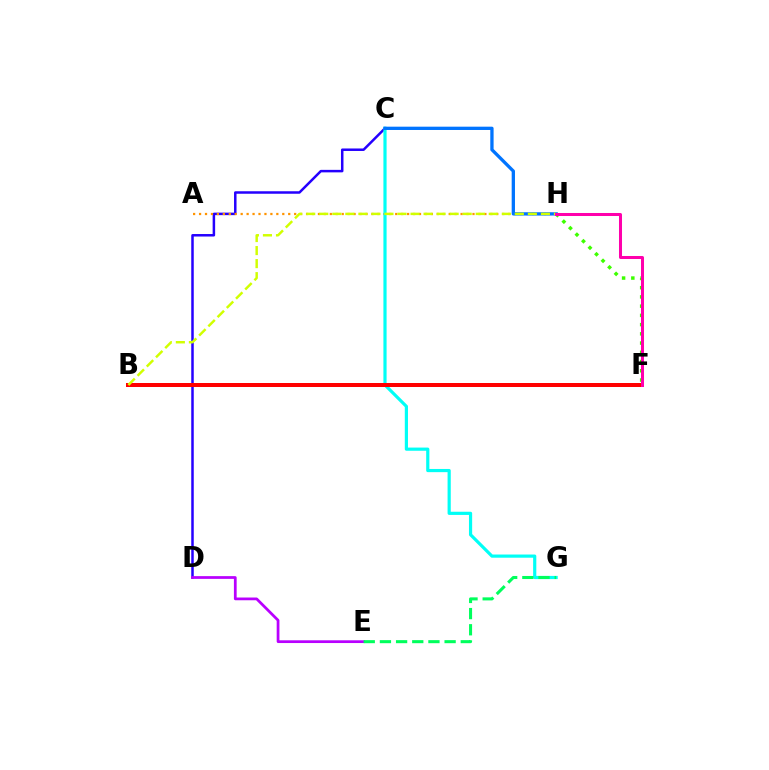{('C', 'D'): [{'color': '#2500ff', 'line_style': 'solid', 'thickness': 1.8}], ('A', 'H'): [{'color': '#ff9400', 'line_style': 'dotted', 'thickness': 1.62}], ('D', 'E'): [{'color': '#b900ff', 'line_style': 'solid', 'thickness': 1.98}], ('C', 'G'): [{'color': '#00fff6', 'line_style': 'solid', 'thickness': 2.29}], ('F', 'H'): [{'color': '#3dff00', 'line_style': 'dotted', 'thickness': 2.51}, {'color': '#ff00ac', 'line_style': 'solid', 'thickness': 2.17}], ('C', 'H'): [{'color': '#0074ff', 'line_style': 'solid', 'thickness': 2.38}], ('E', 'G'): [{'color': '#00ff5c', 'line_style': 'dashed', 'thickness': 2.2}], ('B', 'F'): [{'color': '#ff0000', 'line_style': 'solid', 'thickness': 2.88}], ('B', 'H'): [{'color': '#d1ff00', 'line_style': 'dashed', 'thickness': 1.77}]}